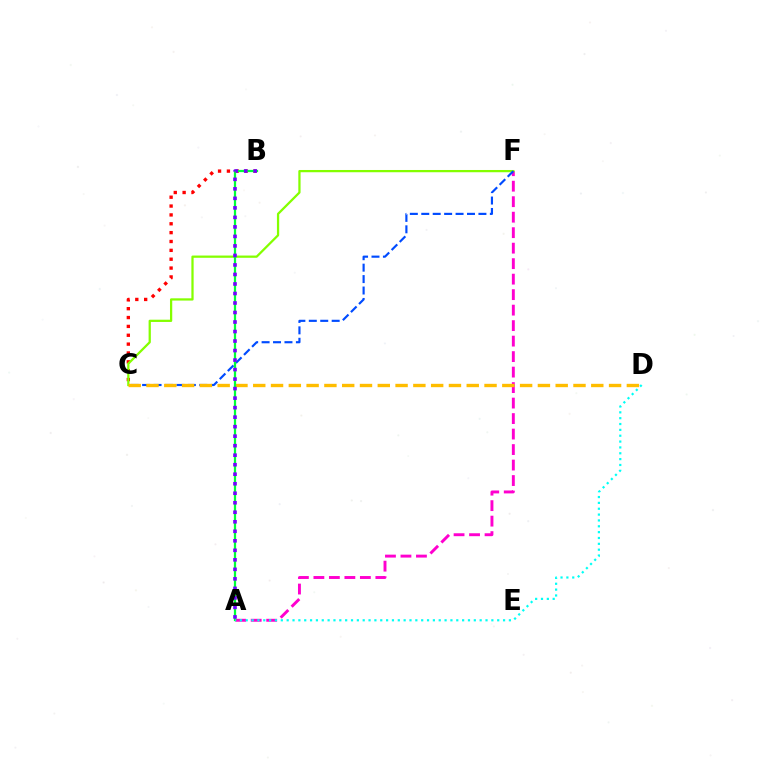{('A', 'F'): [{'color': '#ff00cf', 'line_style': 'dashed', 'thickness': 2.1}], ('B', 'C'): [{'color': '#ff0000', 'line_style': 'dotted', 'thickness': 2.41}], ('C', 'F'): [{'color': '#84ff00', 'line_style': 'solid', 'thickness': 1.62}, {'color': '#004bff', 'line_style': 'dashed', 'thickness': 1.55}], ('C', 'D'): [{'color': '#ffbd00', 'line_style': 'dashed', 'thickness': 2.42}], ('A', 'B'): [{'color': '#00ff39', 'line_style': 'solid', 'thickness': 1.61}, {'color': '#7200ff', 'line_style': 'dotted', 'thickness': 2.58}], ('A', 'D'): [{'color': '#00fff6', 'line_style': 'dotted', 'thickness': 1.59}]}